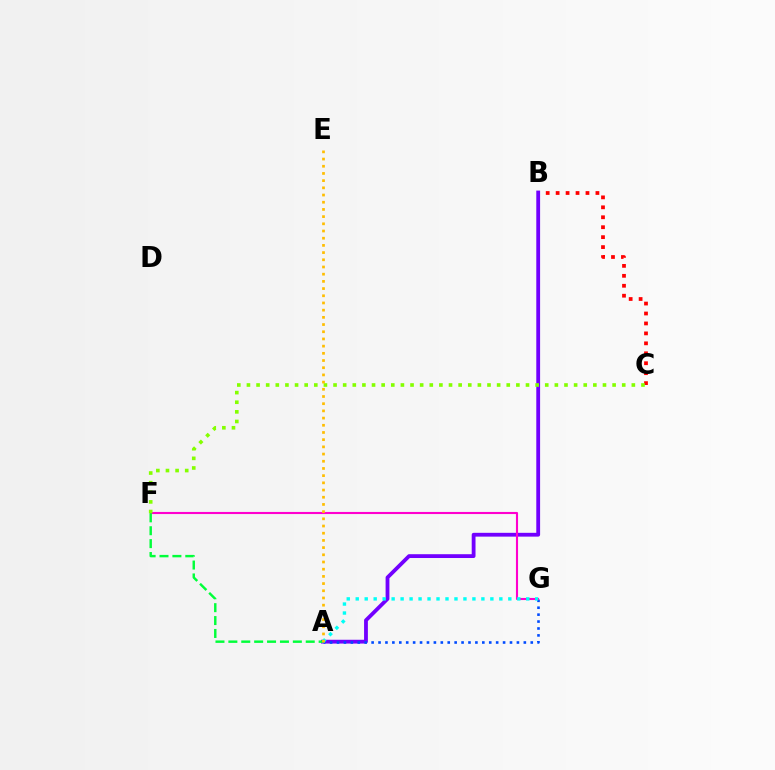{('B', 'C'): [{'color': '#ff0000', 'line_style': 'dotted', 'thickness': 2.7}], ('A', 'B'): [{'color': '#7200ff', 'line_style': 'solid', 'thickness': 2.74}], ('A', 'G'): [{'color': '#004bff', 'line_style': 'dotted', 'thickness': 1.88}, {'color': '#00fff6', 'line_style': 'dotted', 'thickness': 2.44}], ('F', 'G'): [{'color': '#ff00cf', 'line_style': 'solid', 'thickness': 1.52}], ('C', 'F'): [{'color': '#84ff00', 'line_style': 'dotted', 'thickness': 2.61}], ('A', 'F'): [{'color': '#00ff39', 'line_style': 'dashed', 'thickness': 1.75}], ('A', 'E'): [{'color': '#ffbd00', 'line_style': 'dotted', 'thickness': 1.95}]}